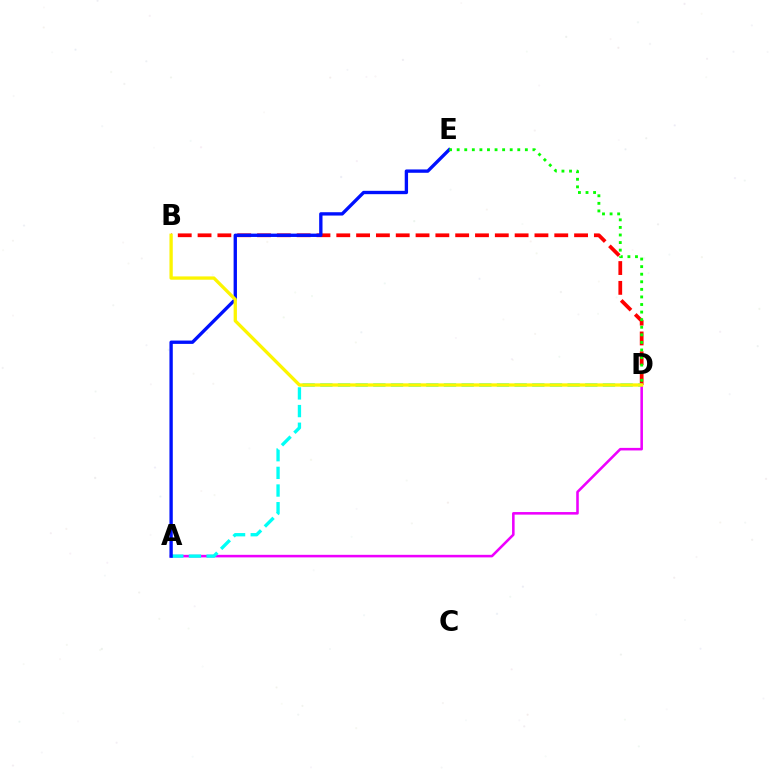{('A', 'D'): [{'color': '#ee00ff', 'line_style': 'solid', 'thickness': 1.85}, {'color': '#00fff6', 'line_style': 'dashed', 'thickness': 2.4}], ('B', 'D'): [{'color': '#ff0000', 'line_style': 'dashed', 'thickness': 2.69}, {'color': '#fcf500', 'line_style': 'solid', 'thickness': 2.38}], ('A', 'E'): [{'color': '#0010ff', 'line_style': 'solid', 'thickness': 2.41}], ('D', 'E'): [{'color': '#08ff00', 'line_style': 'dotted', 'thickness': 2.06}]}